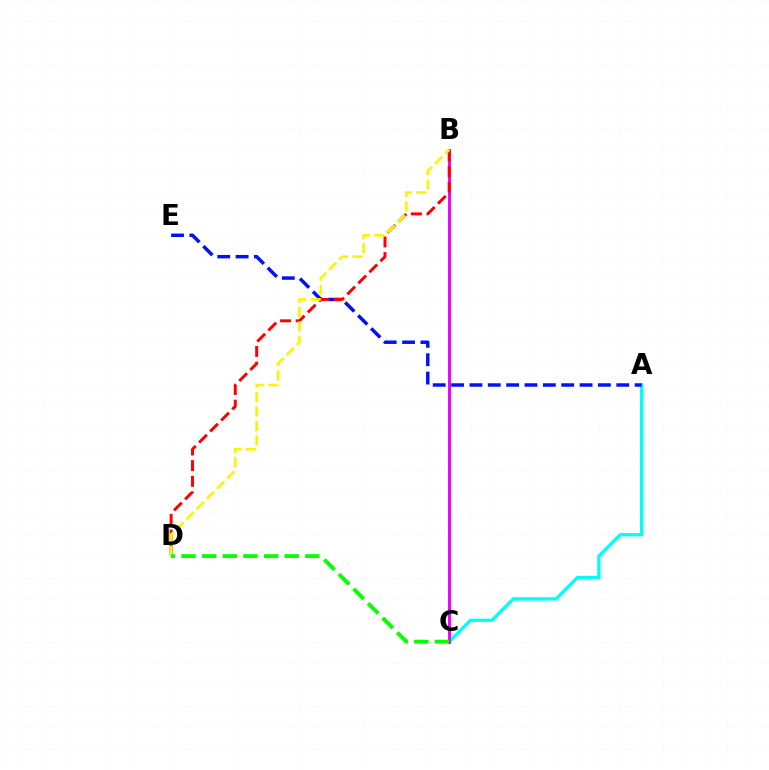{('A', 'C'): [{'color': '#00fff6', 'line_style': 'solid', 'thickness': 2.39}], ('A', 'E'): [{'color': '#0010ff', 'line_style': 'dashed', 'thickness': 2.49}], ('B', 'C'): [{'color': '#ee00ff', 'line_style': 'solid', 'thickness': 2.1}], ('B', 'D'): [{'color': '#ff0000', 'line_style': 'dashed', 'thickness': 2.13}, {'color': '#fcf500', 'line_style': 'dashed', 'thickness': 1.96}], ('C', 'D'): [{'color': '#08ff00', 'line_style': 'dashed', 'thickness': 2.8}]}